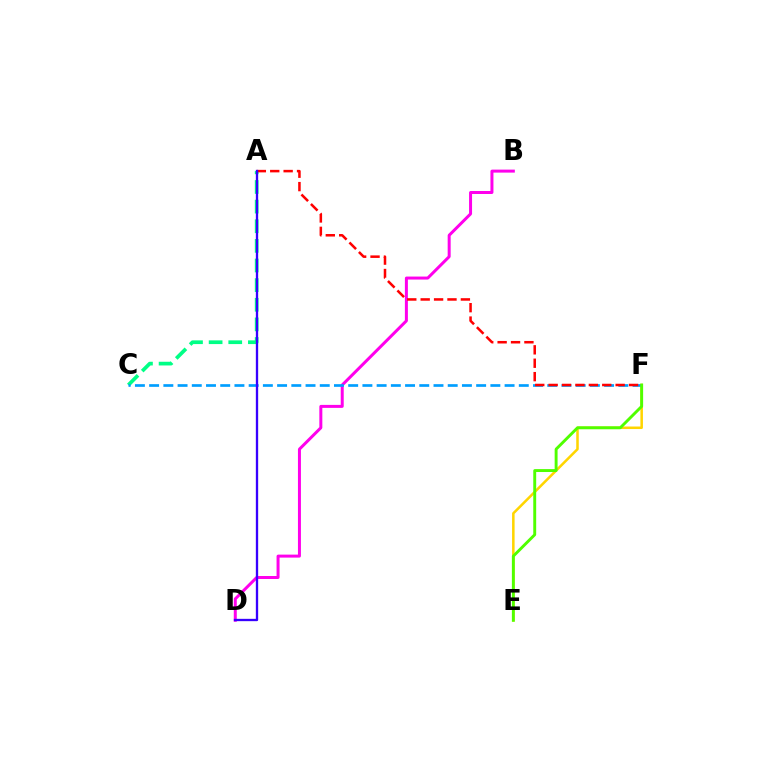{('E', 'F'): [{'color': '#ffd500', 'line_style': 'solid', 'thickness': 1.82}, {'color': '#4fff00', 'line_style': 'solid', 'thickness': 2.09}], ('B', 'D'): [{'color': '#ff00ed', 'line_style': 'solid', 'thickness': 2.16}], ('A', 'C'): [{'color': '#00ff86', 'line_style': 'dashed', 'thickness': 2.67}], ('C', 'F'): [{'color': '#009eff', 'line_style': 'dashed', 'thickness': 1.93}], ('A', 'F'): [{'color': '#ff0000', 'line_style': 'dashed', 'thickness': 1.82}], ('A', 'D'): [{'color': '#3700ff', 'line_style': 'solid', 'thickness': 1.68}]}